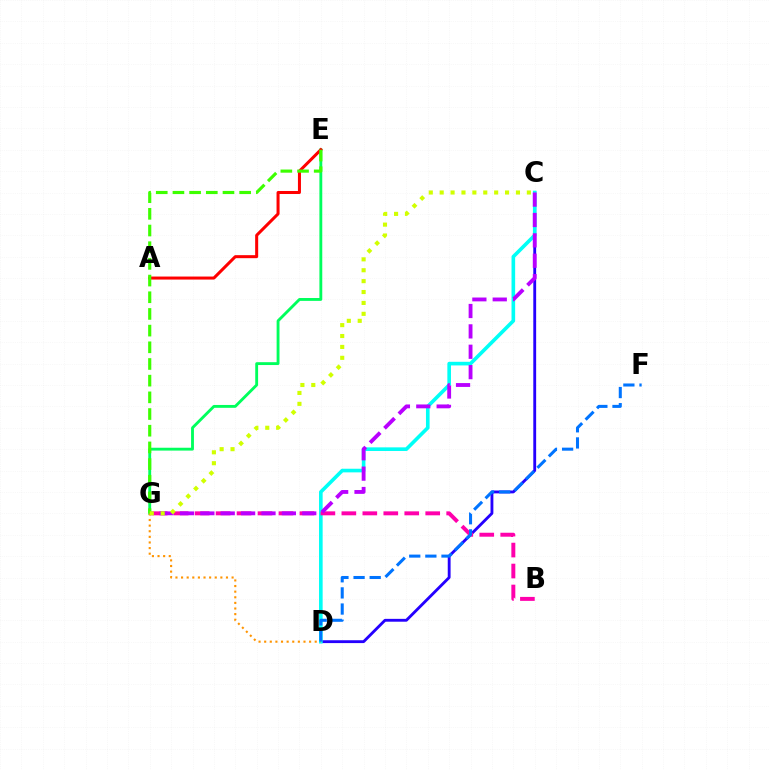{('C', 'D'): [{'color': '#2500ff', 'line_style': 'solid', 'thickness': 2.05}, {'color': '#00fff6', 'line_style': 'solid', 'thickness': 2.61}], ('E', 'G'): [{'color': '#00ff5c', 'line_style': 'solid', 'thickness': 2.06}, {'color': '#3dff00', 'line_style': 'dashed', 'thickness': 2.27}], ('A', 'E'): [{'color': '#ff0000', 'line_style': 'solid', 'thickness': 2.18}], ('B', 'G'): [{'color': '#ff00ac', 'line_style': 'dashed', 'thickness': 2.85}], ('C', 'G'): [{'color': '#b900ff', 'line_style': 'dashed', 'thickness': 2.77}, {'color': '#d1ff00', 'line_style': 'dotted', 'thickness': 2.96}], ('D', 'G'): [{'color': '#ff9400', 'line_style': 'dotted', 'thickness': 1.53}], ('D', 'F'): [{'color': '#0074ff', 'line_style': 'dashed', 'thickness': 2.19}]}